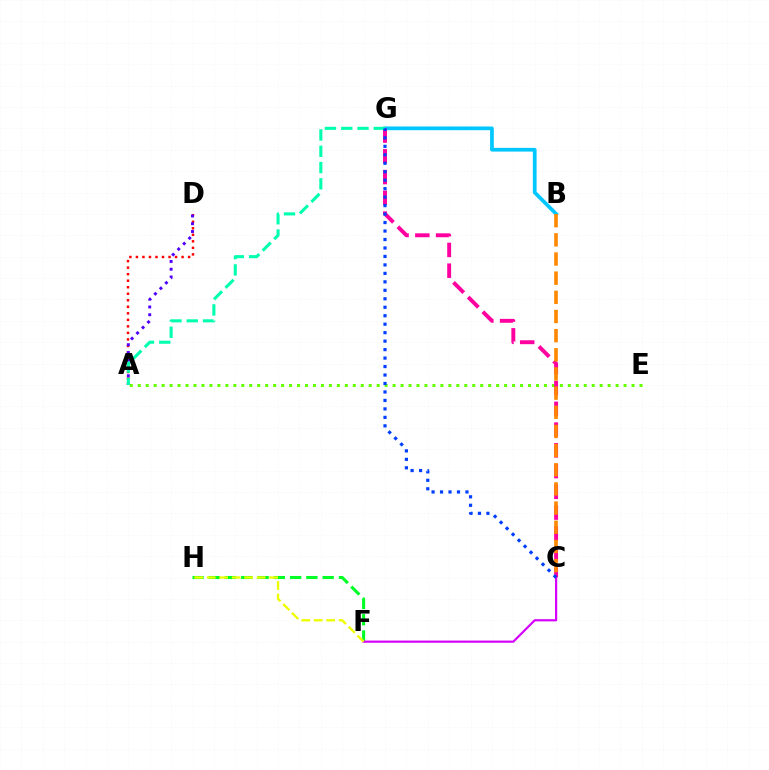{('A', 'E'): [{'color': '#66ff00', 'line_style': 'dotted', 'thickness': 2.16}], ('A', 'D'): [{'color': '#ff0000', 'line_style': 'dotted', 'thickness': 1.77}, {'color': '#4f00ff', 'line_style': 'dotted', 'thickness': 2.11}], ('B', 'G'): [{'color': '#00c7ff', 'line_style': 'solid', 'thickness': 2.67}], ('C', 'G'): [{'color': '#ff00a0', 'line_style': 'dashed', 'thickness': 2.82}, {'color': '#003fff', 'line_style': 'dotted', 'thickness': 2.3}], ('B', 'C'): [{'color': '#ff8800', 'line_style': 'dashed', 'thickness': 2.6}], ('F', 'H'): [{'color': '#00ff27', 'line_style': 'dashed', 'thickness': 2.21}, {'color': '#eeff00', 'line_style': 'dashed', 'thickness': 1.7}], ('A', 'G'): [{'color': '#00ffaf', 'line_style': 'dashed', 'thickness': 2.21}], ('C', 'F'): [{'color': '#d600ff', 'line_style': 'solid', 'thickness': 1.58}]}